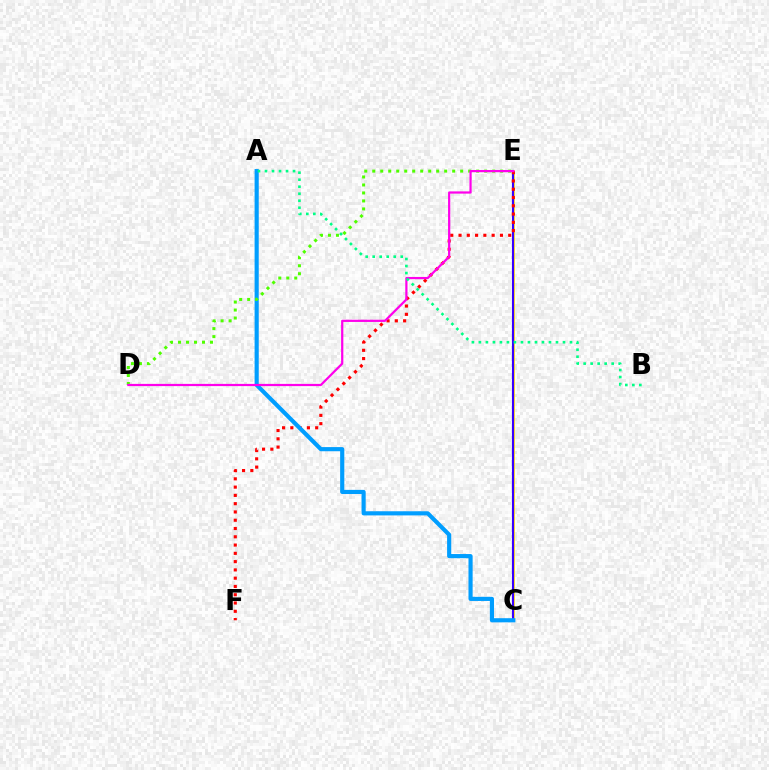{('C', 'E'): [{'color': '#ffd500', 'line_style': 'solid', 'thickness': 1.85}, {'color': '#3700ff', 'line_style': 'solid', 'thickness': 1.52}], ('E', 'F'): [{'color': '#ff0000', 'line_style': 'dotted', 'thickness': 2.25}], ('A', 'C'): [{'color': '#009eff', 'line_style': 'solid', 'thickness': 2.98}], ('D', 'E'): [{'color': '#4fff00', 'line_style': 'dotted', 'thickness': 2.17}, {'color': '#ff00ed', 'line_style': 'solid', 'thickness': 1.6}], ('A', 'B'): [{'color': '#00ff86', 'line_style': 'dotted', 'thickness': 1.9}]}